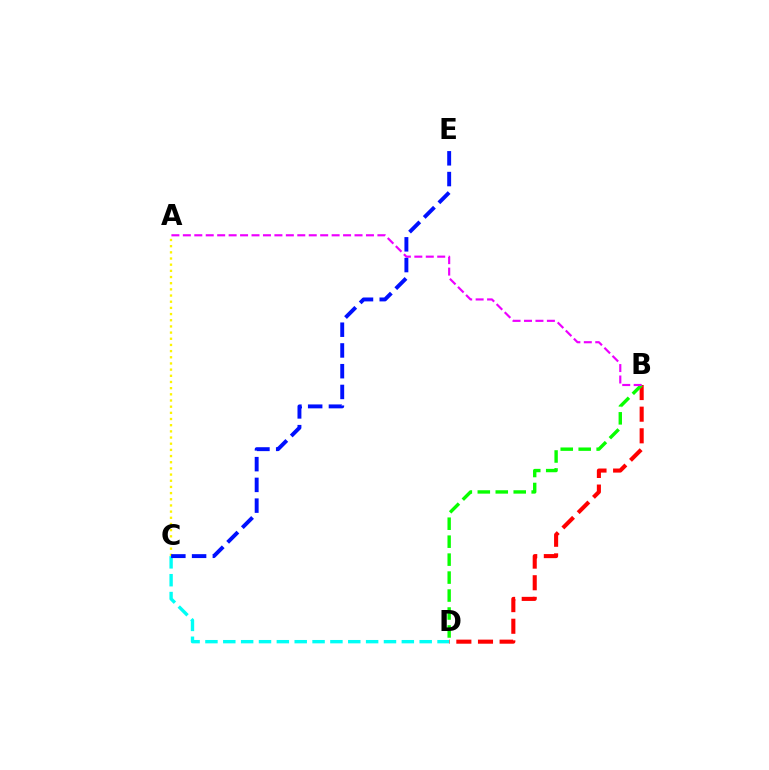{('B', 'D'): [{'color': '#ff0000', 'line_style': 'dashed', 'thickness': 2.94}, {'color': '#08ff00', 'line_style': 'dashed', 'thickness': 2.44}], ('A', 'B'): [{'color': '#ee00ff', 'line_style': 'dashed', 'thickness': 1.55}], ('A', 'C'): [{'color': '#fcf500', 'line_style': 'dotted', 'thickness': 1.68}], ('C', 'D'): [{'color': '#00fff6', 'line_style': 'dashed', 'thickness': 2.43}], ('C', 'E'): [{'color': '#0010ff', 'line_style': 'dashed', 'thickness': 2.82}]}